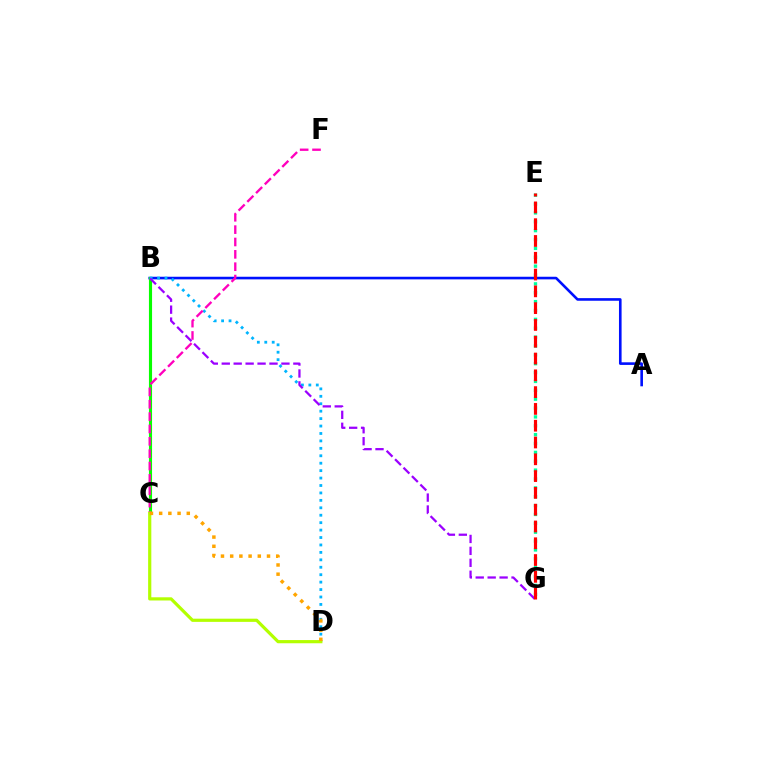{('A', 'B'): [{'color': '#0010ff', 'line_style': 'solid', 'thickness': 1.88}], ('B', 'C'): [{'color': '#08ff00', 'line_style': 'solid', 'thickness': 2.25}], ('E', 'G'): [{'color': '#00ff9d', 'line_style': 'dotted', 'thickness': 2.41}, {'color': '#ff0000', 'line_style': 'dashed', 'thickness': 2.28}], ('B', 'D'): [{'color': '#00b5ff', 'line_style': 'dotted', 'thickness': 2.02}], ('C', 'F'): [{'color': '#ff00bd', 'line_style': 'dashed', 'thickness': 1.68}], ('C', 'D'): [{'color': '#b3ff00', 'line_style': 'solid', 'thickness': 2.3}, {'color': '#ffa500', 'line_style': 'dotted', 'thickness': 2.5}], ('B', 'G'): [{'color': '#9b00ff', 'line_style': 'dashed', 'thickness': 1.62}]}